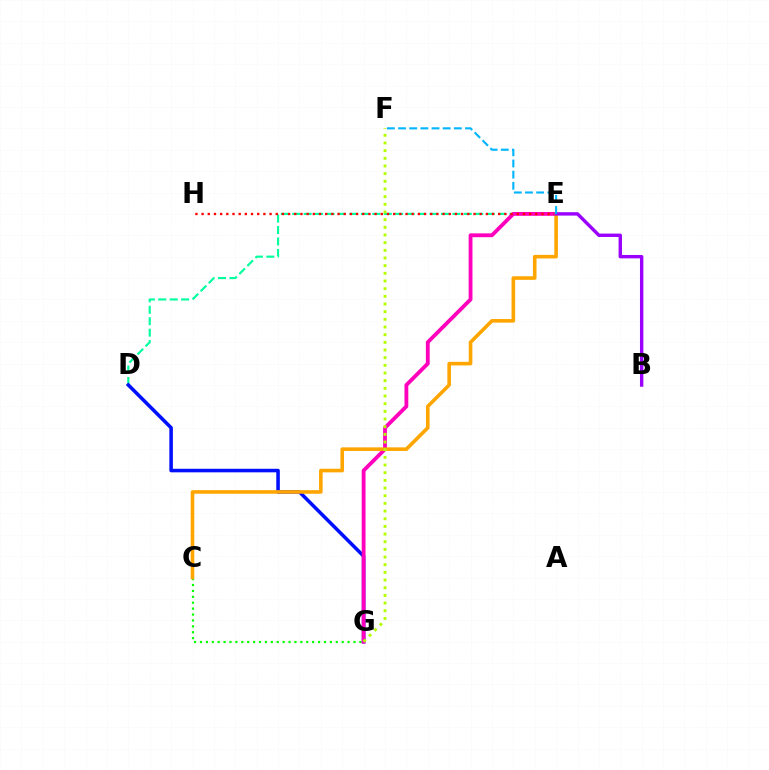{('C', 'G'): [{'color': '#08ff00', 'line_style': 'dotted', 'thickness': 1.6}], ('D', 'E'): [{'color': '#00ff9d', 'line_style': 'dashed', 'thickness': 1.55}], ('D', 'G'): [{'color': '#0010ff', 'line_style': 'solid', 'thickness': 2.55}], ('E', 'G'): [{'color': '#ff00bd', 'line_style': 'solid', 'thickness': 2.76}], ('E', 'H'): [{'color': '#ff0000', 'line_style': 'dotted', 'thickness': 1.68}], ('C', 'E'): [{'color': '#ffa500', 'line_style': 'solid', 'thickness': 2.59}], ('B', 'E'): [{'color': '#9b00ff', 'line_style': 'solid', 'thickness': 2.45}], ('E', 'F'): [{'color': '#00b5ff', 'line_style': 'dashed', 'thickness': 1.52}], ('F', 'G'): [{'color': '#b3ff00', 'line_style': 'dotted', 'thickness': 2.08}]}